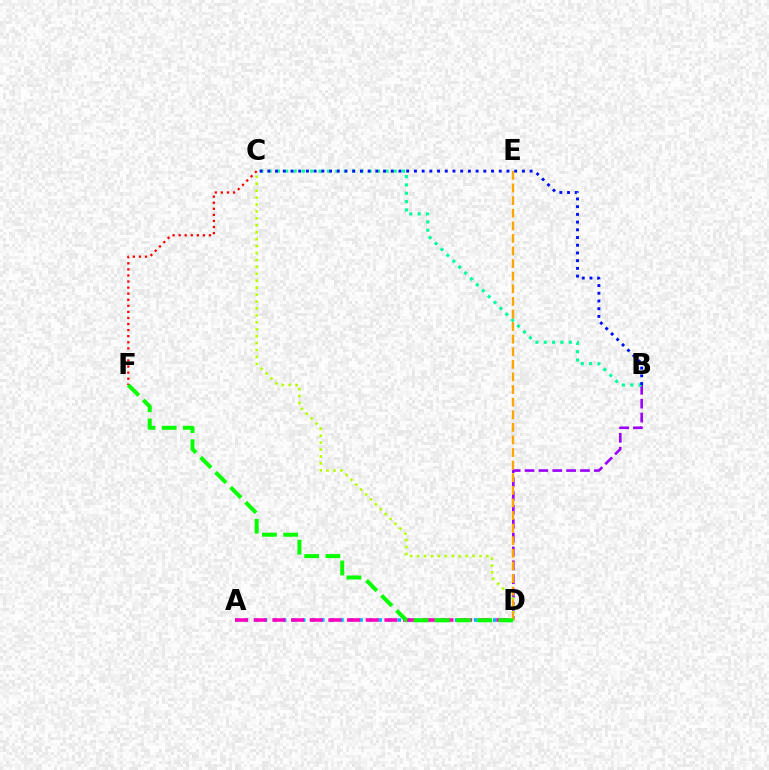{('B', 'D'): [{'color': '#9b00ff', 'line_style': 'dashed', 'thickness': 1.88}], ('C', 'F'): [{'color': '#ff0000', 'line_style': 'dotted', 'thickness': 1.65}], ('A', 'D'): [{'color': '#00b5ff', 'line_style': 'dotted', 'thickness': 2.6}, {'color': '#ff00bd', 'line_style': 'dashed', 'thickness': 2.54}], ('B', 'C'): [{'color': '#00ff9d', 'line_style': 'dotted', 'thickness': 2.27}, {'color': '#0010ff', 'line_style': 'dotted', 'thickness': 2.1}], ('C', 'D'): [{'color': '#b3ff00', 'line_style': 'dotted', 'thickness': 1.88}], ('D', 'E'): [{'color': '#ffa500', 'line_style': 'dashed', 'thickness': 1.71}], ('D', 'F'): [{'color': '#08ff00', 'line_style': 'dashed', 'thickness': 2.88}]}